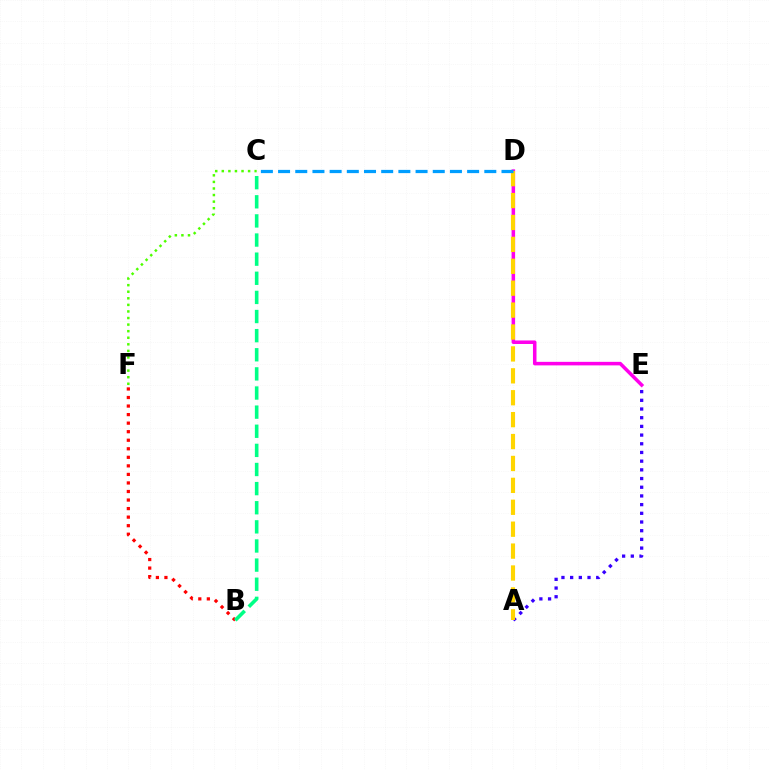{('D', 'E'): [{'color': '#ff00ed', 'line_style': 'solid', 'thickness': 2.54}], ('B', 'F'): [{'color': '#ff0000', 'line_style': 'dotted', 'thickness': 2.32}], ('A', 'E'): [{'color': '#3700ff', 'line_style': 'dotted', 'thickness': 2.36}], ('A', 'D'): [{'color': '#ffd500', 'line_style': 'dashed', 'thickness': 2.98}], ('C', 'D'): [{'color': '#009eff', 'line_style': 'dashed', 'thickness': 2.33}], ('B', 'C'): [{'color': '#00ff86', 'line_style': 'dashed', 'thickness': 2.6}], ('C', 'F'): [{'color': '#4fff00', 'line_style': 'dotted', 'thickness': 1.79}]}